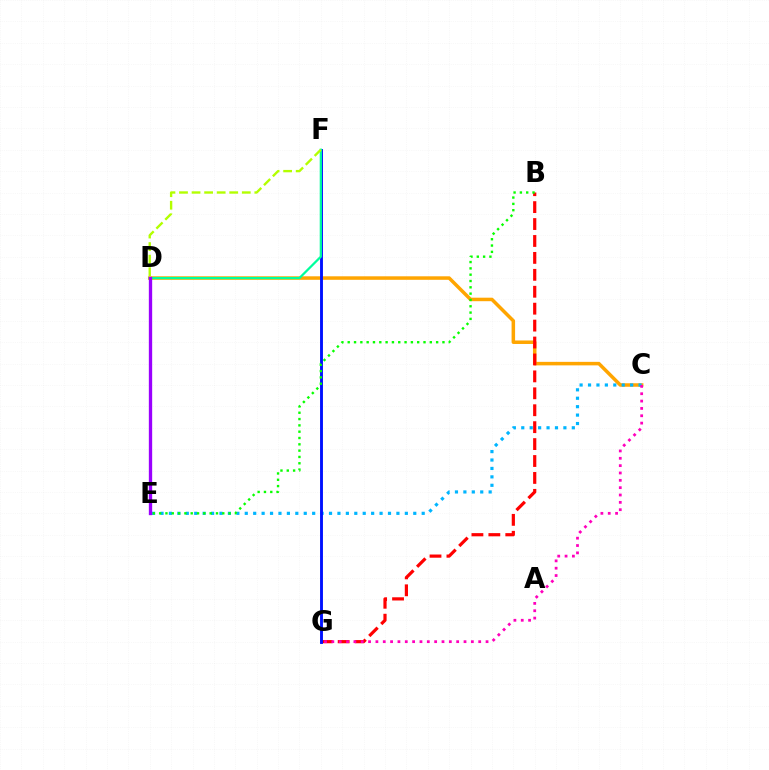{('C', 'D'): [{'color': '#ffa500', 'line_style': 'solid', 'thickness': 2.53}], ('B', 'G'): [{'color': '#ff0000', 'line_style': 'dashed', 'thickness': 2.3}], ('C', 'E'): [{'color': '#00b5ff', 'line_style': 'dotted', 'thickness': 2.29}], ('F', 'G'): [{'color': '#0010ff', 'line_style': 'solid', 'thickness': 2.08}], ('C', 'G'): [{'color': '#ff00bd', 'line_style': 'dotted', 'thickness': 1.99}], ('D', 'F'): [{'color': '#00ff9d', 'line_style': 'solid', 'thickness': 1.62}, {'color': '#b3ff00', 'line_style': 'dashed', 'thickness': 1.71}], ('B', 'E'): [{'color': '#08ff00', 'line_style': 'dotted', 'thickness': 1.72}], ('D', 'E'): [{'color': '#9b00ff', 'line_style': 'solid', 'thickness': 2.4}]}